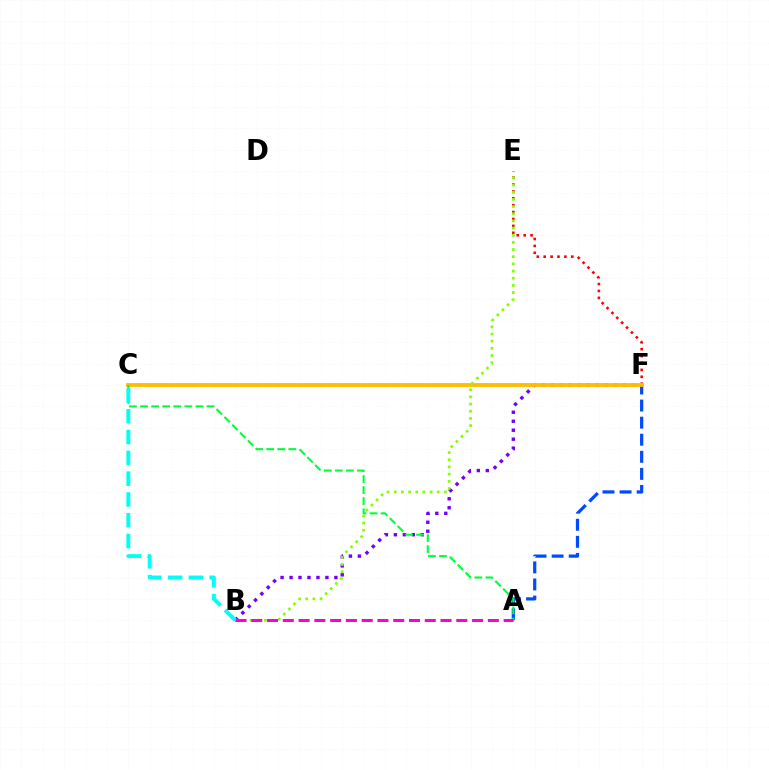{('A', 'F'): [{'color': '#004bff', 'line_style': 'dashed', 'thickness': 2.32}], ('B', 'F'): [{'color': '#7200ff', 'line_style': 'dotted', 'thickness': 2.44}], ('E', 'F'): [{'color': '#ff0000', 'line_style': 'dotted', 'thickness': 1.88}], ('C', 'F'): [{'color': '#ffbd00', 'line_style': 'solid', 'thickness': 2.76}], ('A', 'C'): [{'color': '#00ff39', 'line_style': 'dashed', 'thickness': 1.5}], ('B', 'E'): [{'color': '#84ff00', 'line_style': 'dotted', 'thickness': 1.95}], ('A', 'B'): [{'color': '#ff00cf', 'line_style': 'dashed', 'thickness': 2.14}], ('B', 'C'): [{'color': '#00fff6', 'line_style': 'dashed', 'thickness': 2.83}]}